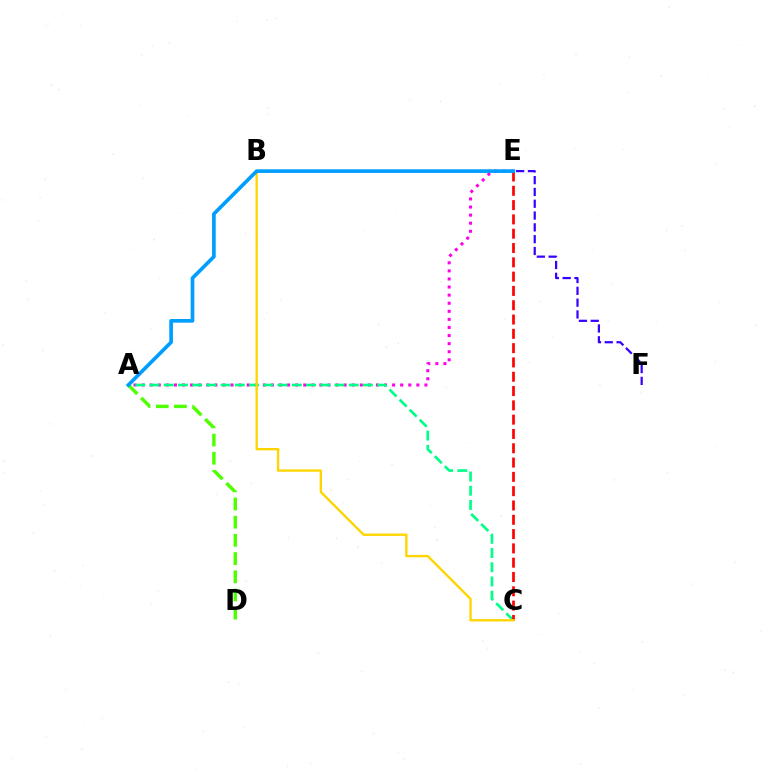{('A', 'E'): [{'color': '#ff00ed', 'line_style': 'dotted', 'thickness': 2.2}, {'color': '#009eff', 'line_style': 'solid', 'thickness': 2.64}], ('A', 'D'): [{'color': '#4fff00', 'line_style': 'dashed', 'thickness': 2.47}], ('A', 'C'): [{'color': '#00ff86', 'line_style': 'dashed', 'thickness': 1.93}], ('E', 'F'): [{'color': '#3700ff', 'line_style': 'dashed', 'thickness': 1.6}], ('C', 'E'): [{'color': '#ff0000', 'line_style': 'dashed', 'thickness': 1.94}], ('B', 'C'): [{'color': '#ffd500', 'line_style': 'solid', 'thickness': 1.7}]}